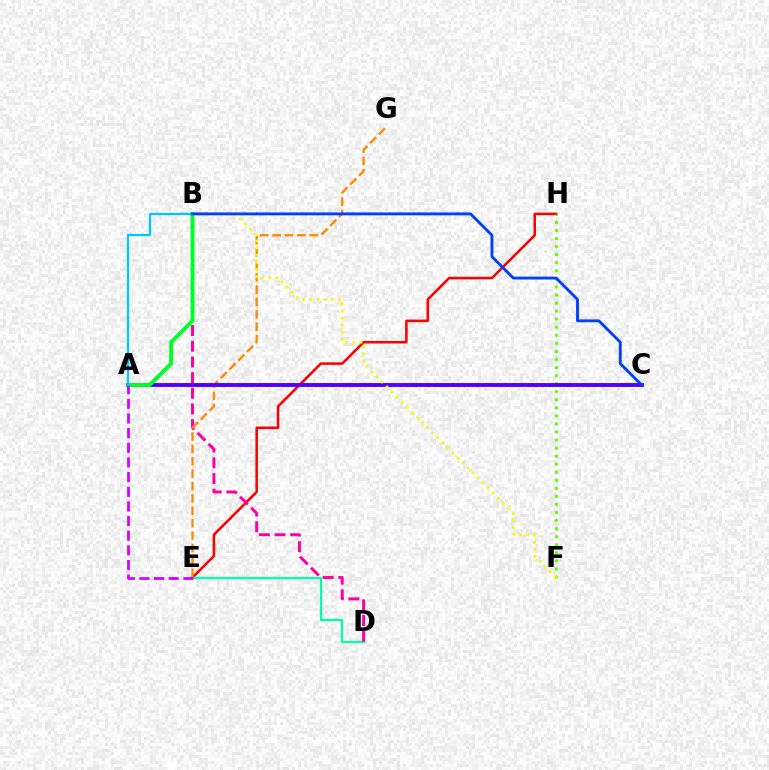{('E', 'H'): [{'color': '#ff0000', 'line_style': 'solid', 'thickness': 1.83}], ('D', 'E'): [{'color': '#00ffaf', 'line_style': 'solid', 'thickness': 1.6}], ('B', 'D'): [{'color': '#ff00a0', 'line_style': 'dashed', 'thickness': 2.13}], ('E', 'G'): [{'color': '#ff8800', 'line_style': 'dashed', 'thickness': 1.68}], ('F', 'H'): [{'color': '#66ff00', 'line_style': 'dotted', 'thickness': 2.19}], ('A', 'C'): [{'color': '#4f00ff', 'line_style': 'solid', 'thickness': 2.8}], ('A', 'B'): [{'color': '#00ff27', 'line_style': 'solid', 'thickness': 2.82}, {'color': '#00c7ff', 'line_style': 'solid', 'thickness': 1.66}], ('B', 'F'): [{'color': '#eeff00', 'line_style': 'dotted', 'thickness': 1.94}], ('A', 'E'): [{'color': '#d600ff', 'line_style': 'dashed', 'thickness': 1.99}], ('B', 'C'): [{'color': '#003fff', 'line_style': 'solid', 'thickness': 2.06}]}